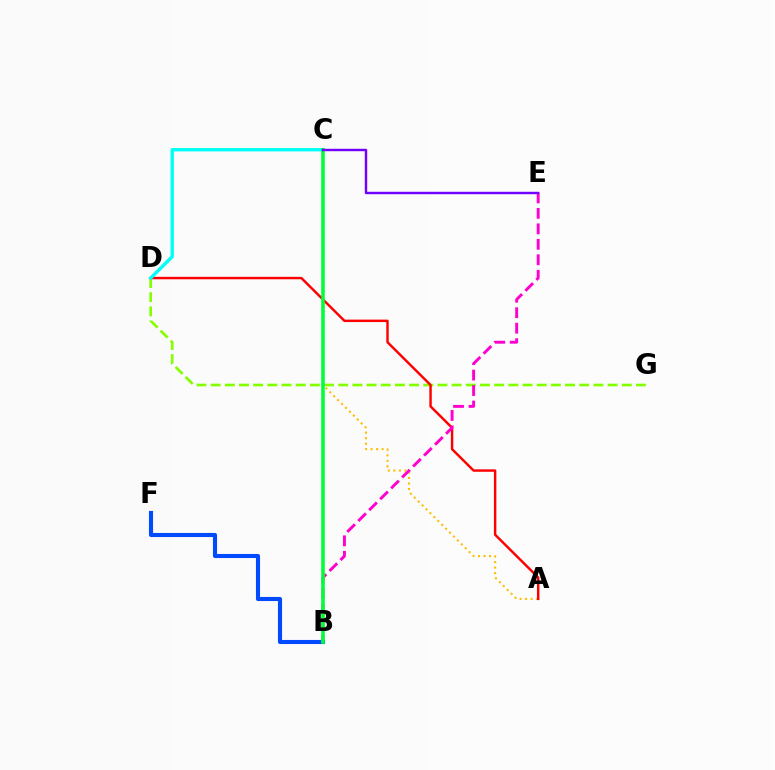{('D', 'G'): [{'color': '#84ff00', 'line_style': 'dashed', 'thickness': 1.93}], ('A', 'C'): [{'color': '#ffbd00', 'line_style': 'dotted', 'thickness': 1.5}], ('A', 'D'): [{'color': '#ff0000', 'line_style': 'solid', 'thickness': 1.76}], ('B', 'E'): [{'color': '#ff00cf', 'line_style': 'dashed', 'thickness': 2.1}], ('B', 'F'): [{'color': '#004bff', 'line_style': 'solid', 'thickness': 2.95}], ('C', 'D'): [{'color': '#00fff6', 'line_style': 'solid', 'thickness': 2.42}], ('B', 'C'): [{'color': '#00ff39', 'line_style': 'solid', 'thickness': 2.57}], ('C', 'E'): [{'color': '#7200ff', 'line_style': 'solid', 'thickness': 1.74}]}